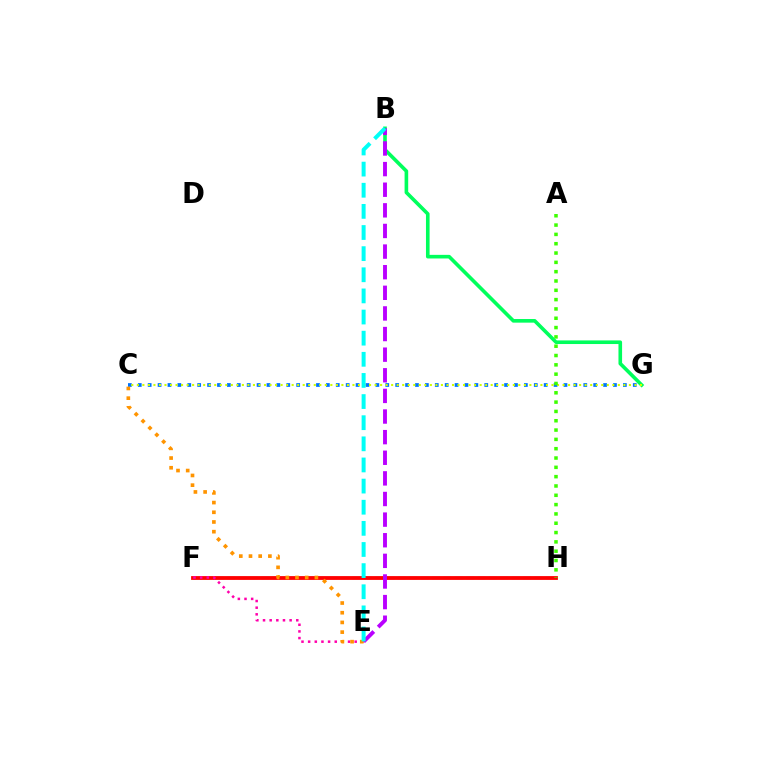{('F', 'H'): [{'color': '#2500ff', 'line_style': 'dashed', 'thickness': 1.55}, {'color': '#ff0000', 'line_style': 'solid', 'thickness': 2.74}], ('E', 'F'): [{'color': '#ff00ac', 'line_style': 'dotted', 'thickness': 1.81}], ('B', 'G'): [{'color': '#00ff5c', 'line_style': 'solid', 'thickness': 2.61}], ('C', 'G'): [{'color': '#0074ff', 'line_style': 'dotted', 'thickness': 2.69}, {'color': '#d1ff00', 'line_style': 'dotted', 'thickness': 1.5}], ('C', 'E'): [{'color': '#ff9400', 'line_style': 'dotted', 'thickness': 2.64}], ('B', 'E'): [{'color': '#b900ff', 'line_style': 'dashed', 'thickness': 2.8}, {'color': '#00fff6', 'line_style': 'dashed', 'thickness': 2.87}], ('A', 'H'): [{'color': '#3dff00', 'line_style': 'dotted', 'thickness': 2.53}]}